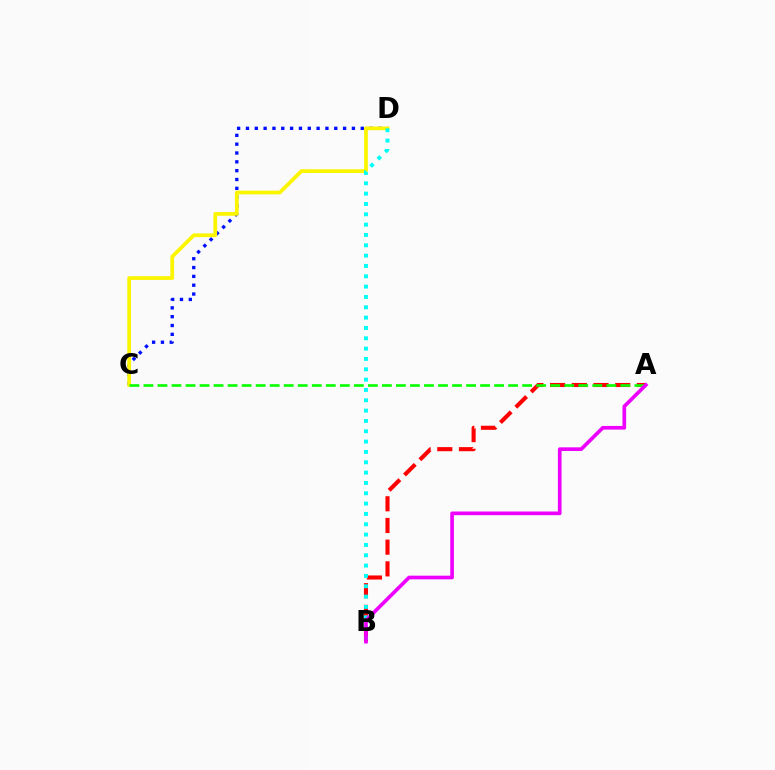{('C', 'D'): [{'color': '#0010ff', 'line_style': 'dotted', 'thickness': 2.4}, {'color': '#fcf500', 'line_style': 'solid', 'thickness': 2.7}], ('A', 'B'): [{'color': '#ff0000', 'line_style': 'dashed', 'thickness': 2.95}, {'color': '#ee00ff', 'line_style': 'solid', 'thickness': 2.64}], ('B', 'D'): [{'color': '#00fff6', 'line_style': 'dotted', 'thickness': 2.81}], ('A', 'C'): [{'color': '#08ff00', 'line_style': 'dashed', 'thickness': 1.91}]}